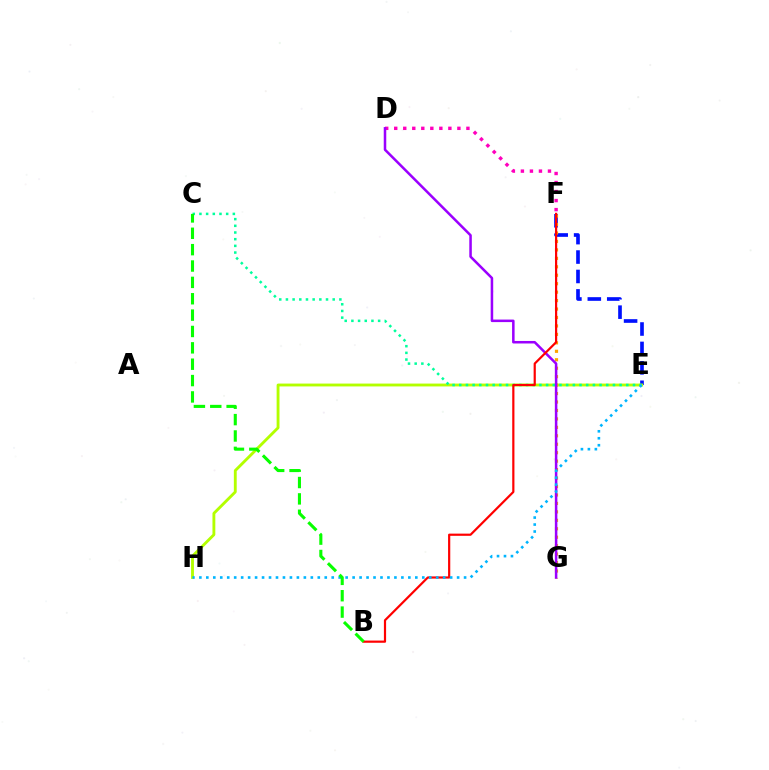{('E', 'F'): [{'color': '#0010ff', 'line_style': 'dashed', 'thickness': 2.64}], ('E', 'H'): [{'color': '#b3ff00', 'line_style': 'solid', 'thickness': 2.06}, {'color': '#00b5ff', 'line_style': 'dotted', 'thickness': 1.89}], ('F', 'G'): [{'color': '#ffa500', 'line_style': 'dotted', 'thickness': 2.3}], ('D', 'F'): [{'color': '#ff00bd', 'line_style': 'dotted', 'thickness': 2.45}], ('C', 'E'): [{'color': '#00ff9d', 'line_style': 'dotted', 'thickness': 1.82}], ('D', 'G'): [{'color': '#9b00ff', 'line_style': 'solid', 'thickness': 1.82}], ('B', 'F'): [{'color': '#ff0000', 'line_style': 'solid', 'thickness': 1.58}], ('B', 'C'): [{'color': '#08ff00', 'line_style': 'dashed', 'thickness': 2.22}]}